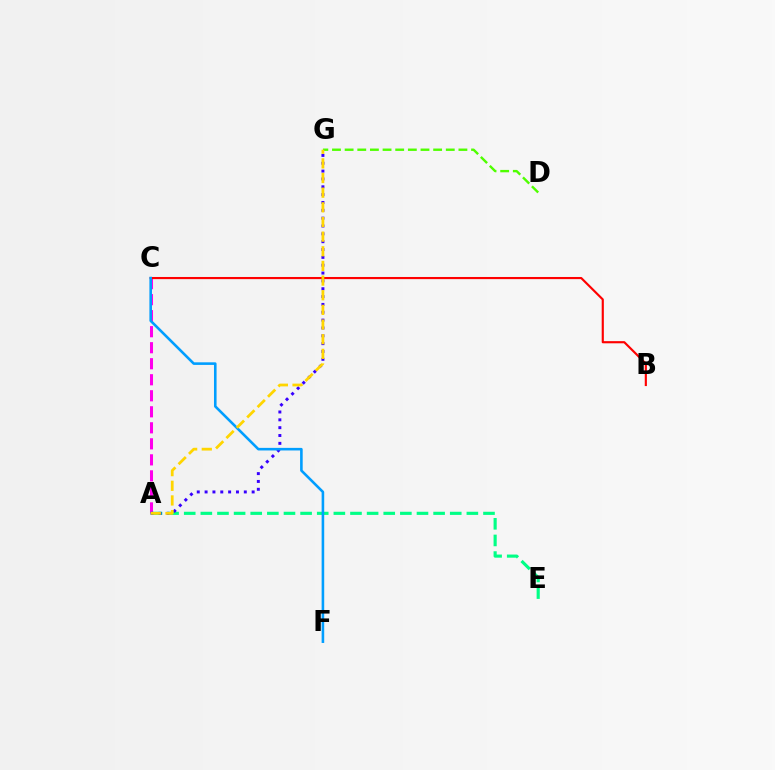{('A', 'C'): [{'color': '#ff00ed', 'line_style': 'dashed', 'thickness': 2.18}], ('A', 'E'): [{'color': '#00ff86', 'line_style': 'dashed', 'thickness': 2.26}], ('A', 'G'): [{'color': '#3700ff', 'line_style': 'dotted', 'thickness': 2.13}, {'color': '#ffd500', 'line_style': 'dashed', 'thickness': 1.99}], ('B', 'C'): [{'color': '#ff0000', 'line_style': 'solid', 'thickness': 1.55}], ('D', 'G'): [{'color': '#4fff00', 'line_style': 'dashed', 'thickness': 1.72}], ('C', 'F'): [{'color': '#009eff', 'line_style': 'solid', 'thickness': 1.86}]}